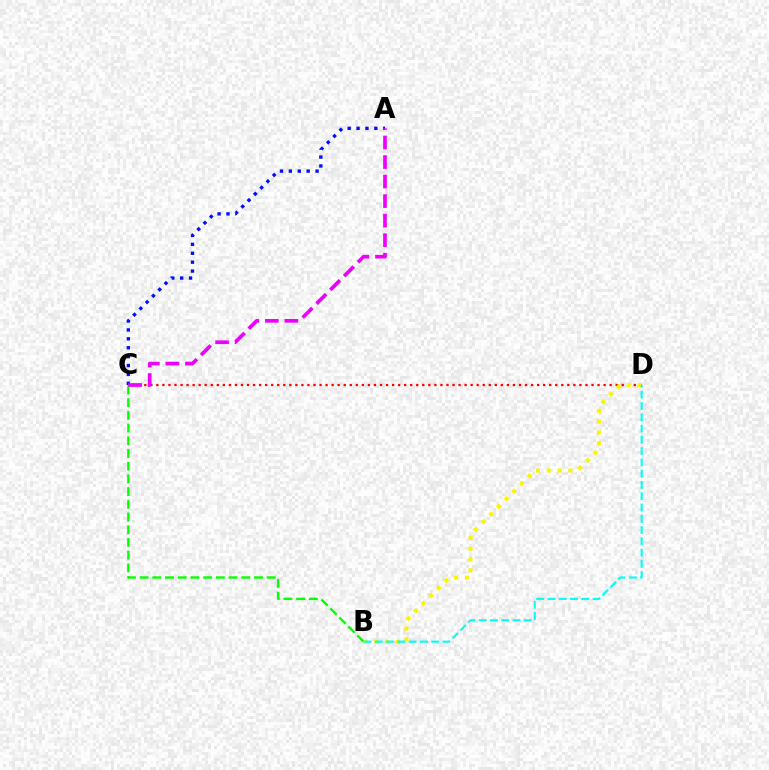{('A', 'C'): [{'color': '#0010ff', 'line_style': 'dotted', 'thickness': 2.42}, {'color': '#ee00ff', 'line_style': 'dashed', 'thickness': 2.65}], ('B', 'C'): [{'color': '#08ff00', 'line_style': 'dashed', 'thickness': 1.73}], ('C', 'D'): [{'color': '#ff0000', 'line_style': 'dotted', 'thickness': 1.64}], ('B', 'D'): [{'color': '#fcf500', 'line_style': 'dotted', 'thickness': 2.94}, {'color': '#00fff6', 'line_style': 'dashed', 'thickness': 1.53}]}